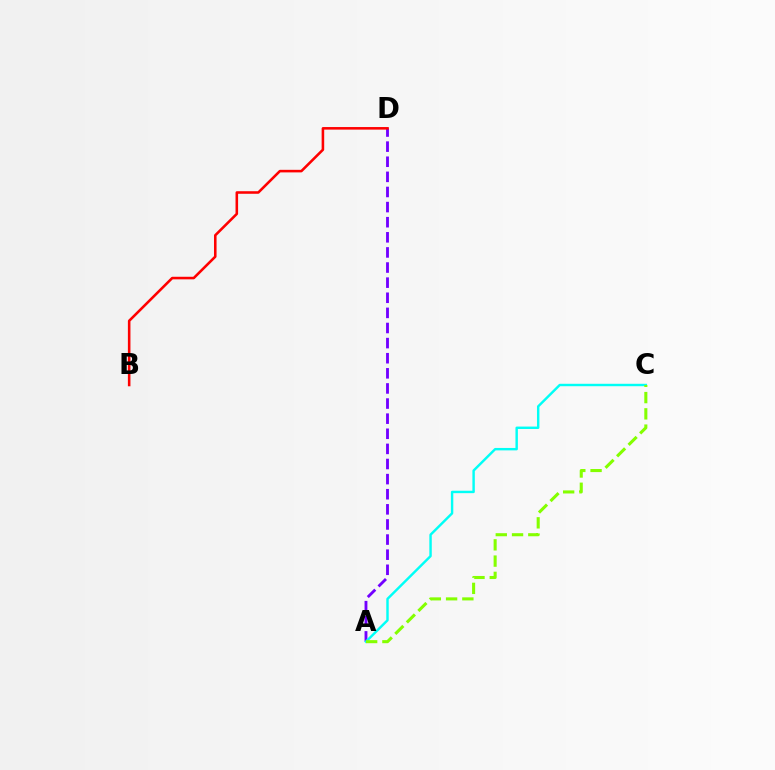{('A', 'D'): [{'color': '#7200ff', 'line_style': 'dashed', 'thickness': 2.05}], ('A', 'C'): [{'color': '#00fff6', 'line_style': 'solid', 'thickness': 1.75}, {'color': '#84ff00', 'line_style': 'dashed', 'thickness': 2.21}], ('B', 'D'): [{'color': '#ff0000', 'line_style': 'solid', 'thickness': 1.85}]}